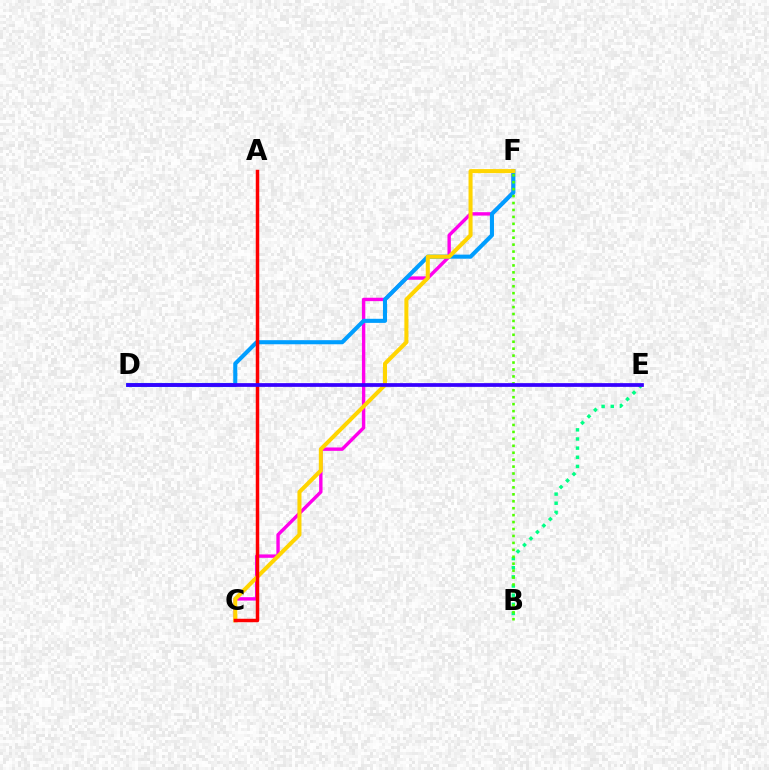{('C', 'F'): [{'color': '#ff00ed', 'line_style': 'solid', 'thickness': 2.44}, {'color': '#ffd500', 'line_style': 'solid', 'thickness': 2.91}], ('D', 'F'): [{'color': '#009eff', 'line_style': 'solid', 'thickness': 2.94}], ('B', 'E'): [{'color': '#00ff86', 'line_style': 'dotted', 'thickness': 2.48}], ('A', 'C'): [{'color': '#ff0000', 'line_style': 'solid', 'thickness': 2.5}], ('B', 'F'): [{'color': '#4fff00', 'line_style': 'dotted', 'thickness': 1.88}], ('D', 'E'): [{'color': '#3700ff', 'line_style': 'solid', 'thickness': 2.68}]}